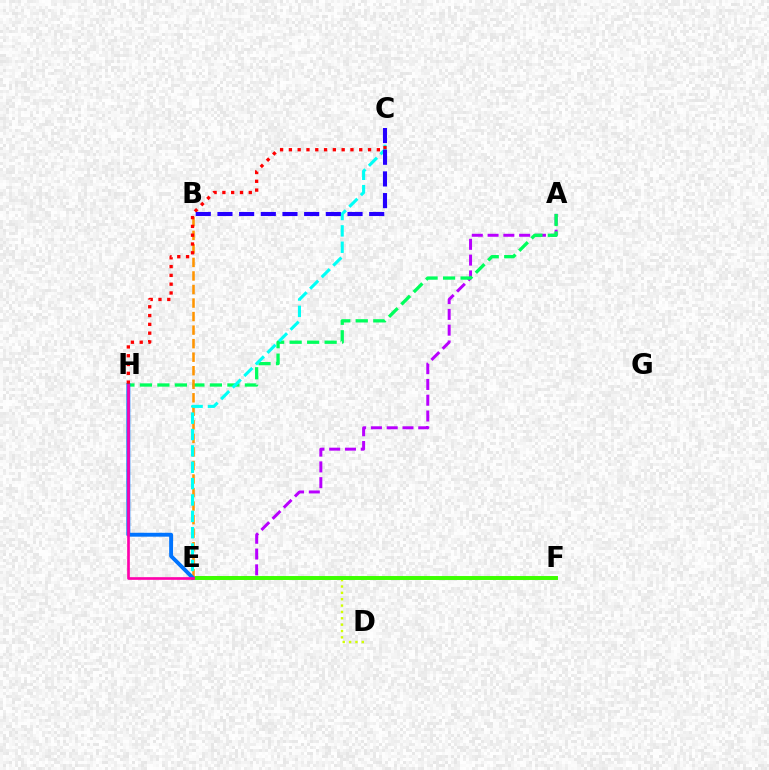{('A', 'E'): [{'color': '#b900ff', 'line_style': 'dashed', 'thickness': 2.14}], ('A', 'H'): [{'color': '#00ff5c', 'line_style': 'dashed', 'thickness': 2.38}], ('D', 'E'): [{'color': '#d1ff00', 'line_style': 'dotted', 'thickness': 1.73}], ('E', 'F'): [{'color': '#3dff00', 'line_style': 'solid', 'thickness': 2.84}], ('B', 'E'): [{'color': '#ff9400', 'line_style': 'dashed', 'thickness': 1.84}], ('C', 'E'): [{'color': '#00fff6', 'line_style': 'dashed', 'thickness': 2.22}], ('E', 'H'): [{'color': '#0074ff', 'line_style': 'solid', 'thickness': 2.81}, {'color': '#ff00ac', 'line_style': 'solid', 'thickness': 1.92}], ('C', 'H'): [{'color': '#ff0000', 'line_style': 'dotted', 'thickness': 2.39}], ('B', 'C'): [{'color': '#2500ff', 'line_style': 'dashed', 'thickness': 2.95}]}